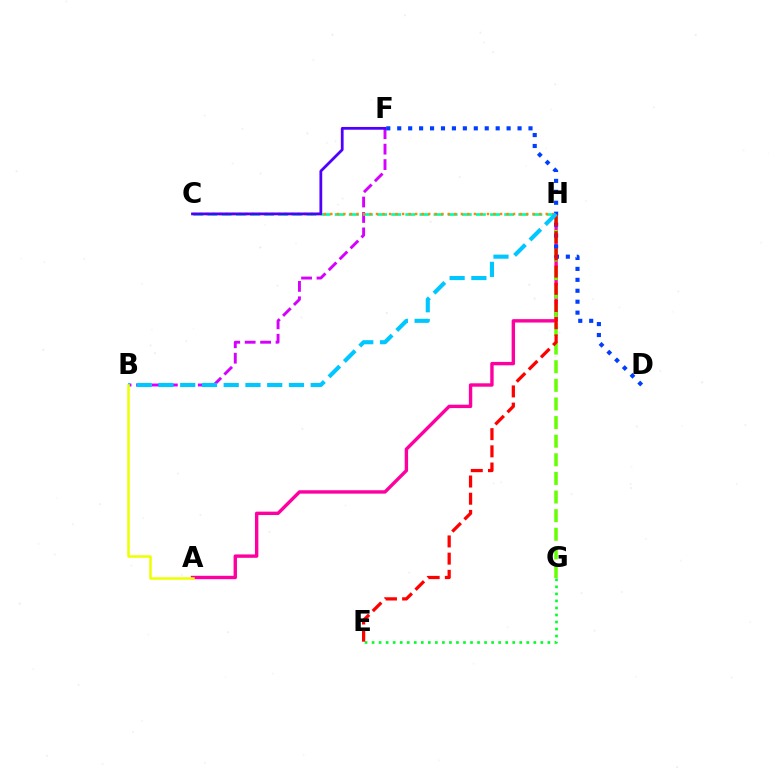{('A', 'H'): [{'color': '#ff00a0', 'line_style': 'solid', 'thickness': 2.45}], ('B', 'F'): [{'color': '#d600ff', 'line_style': 'dashed', 'thickness': 2.1}], ('E', 'G'): [{'color': '#00ff27', 'line_style': 'dotted', 'thickness': 1.91}], ('G', 'H'): [{'color': '#66ff00', 'line_style': 'dashed', 'thickness': 2.53}], ('C', 'H'): [{'color': '#00ffaf', 'line_style': 'dashed', 'thickness': 1.92}, {'color': '#ff8800', 'line_style': 'dotted', 'thickness': 1.77}], ('D', 'F'): [{'color': '#003fff', 'line_style': 'dotted', 'thickness': 2.97}], ('E', 'H'): [{'color': '#ff0000', 'line_style': 'dashed', 'thickness': 2.34}], ('B', 'H'): [{'color': '#00c7ff', 'line_style': 'dashed', 'thickness': 2.95}], ('A', 'B'): [{'color': '#eeff00', 'line_style': 'solid', 'thickness': 1.81}], ('C', 'F'): [{'color': '#4f00ff', 'line_style': 'solid', 'thickness': 2.0}]}